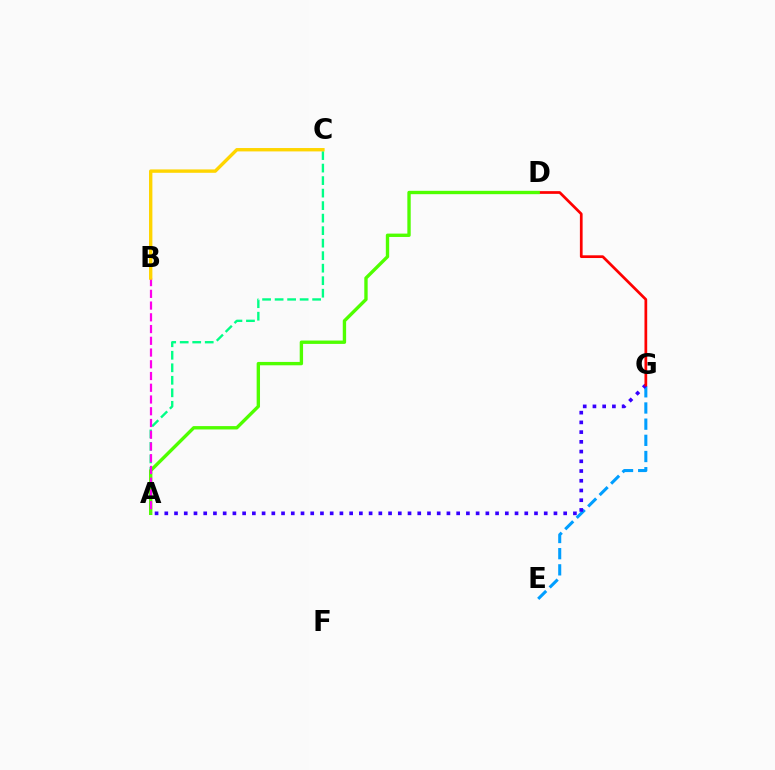{('E', 'G'): [{'color': '#009eff', 'line_style': 'dashed', 'thickness': 2.2}], ('A', 'C'): [{'color': '#00ff86', 'line_style': 'dashed', 'thickness': 1.7}], ('A', 'G'): [{'color': '#3700ff', 'line_style': 'dotted', 'thickness': 2.64}], ('D', 'G'): [{'color': '#ff0000', 'line_style': 'solid', 'thickness': 1.96}], ('A', 'D'): [{'color': '#4fff00', 'line_style': 'solid', 'thickness': 2.42}], ('A', 'B'): [{'color': '#ff00ed', 'line_style': 'dashed', 'thickness': 1.59}], ('B', 'C'): [{'color': '#ffd500', 'line_style': 'solid', 'thickness': 2.43}]}